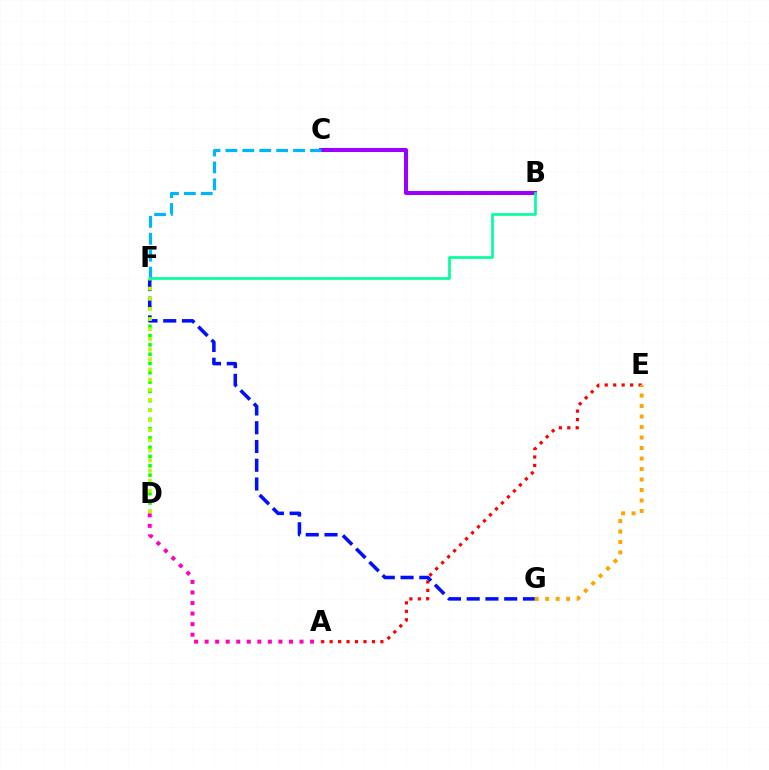{('A', 'E'): [{'color': '#ff0000', 'line_style': 'dotted', 'thickness': 2.3}], ('A', 'D'): [{'color': '#ff00bd', 'line_style': 'dotted', 'thickness': 2.87}], ('D', 'F'): [{'color': '#08ff00', 'line_style': 'dotted', 'thickness': 2.53}, {'color': '#b3ff00', 'line_style': 'dotted', 'thickness': 2.75}], ('B', 'C'): [{'color': '#9b00ff', 'line_style': 'solid', 'thickness': 2.9}], ('E', 'G'): [{'color': '#ffa500', 'line_style': 'dotted', 'thickness': 2.85}], ('F', 'G'): [{'color': '#0010ff', 'line_style': 'dashed', 'thickness': 2.55}], ('C', 'F'): [{'color': '#00b5ff', 'line_style': 'dashed', 'thickness': 2.3}], ('B', 'F'): [{'color': '#00ff9d', 'line_style': 'solid', 'thickness': 1.91}]}